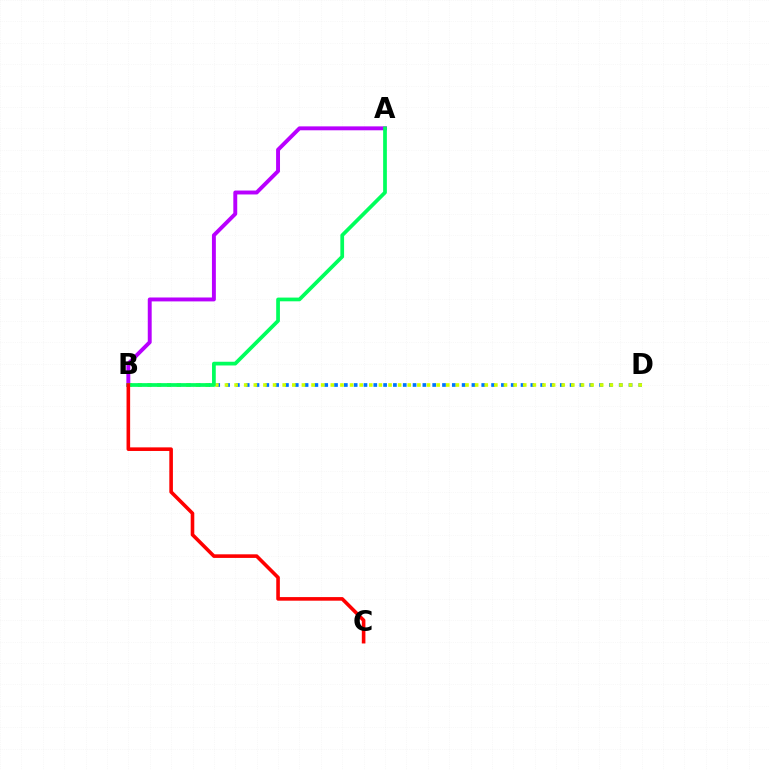{('B', 'D'): [{'color': '#0074ff', 'line_style': 'dotted', 'thickness': 2.67}, {'color': '#d1ff00', 'line_style': 'dotted', 'thickness': 2.61}], ('A', 'B'): [{'color': '#b900ff', 'line_style': 'solid', 'thickness': 2.82}, {'color': '#00ff5c', 'line_style': 'solid', 'thickness': 2.68}], ('B', 'C'): [{'color': '#ff0000', 'line_style': 'solid', 'thickness': 2.59}]}